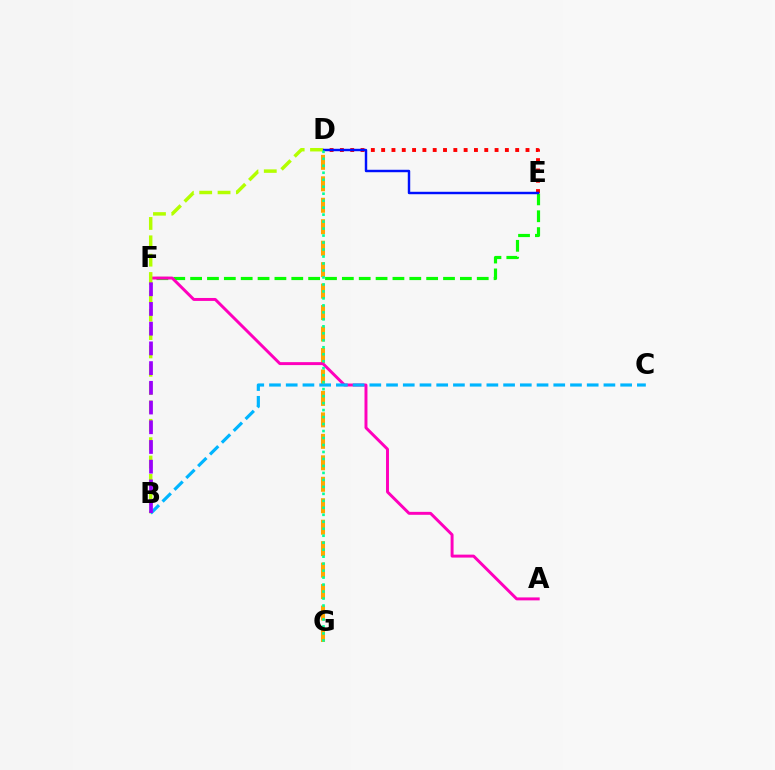{('D', 'G'): [{'color': '#ffa500', 'line_style': 'dashed', 'thickness': 2.92}, {'color': '#00ff9d', 'line_style': 'dotted', 'thickness': 1.9}], ('E', 'F'): [{'color': '#08ff00', 'line_style': 'dashed', 'thickness': 2.29}], ('A', 'F'): [{'color': '#ff00bd', 'line_style': 'solid', 'thickness': 2.13}], ('D', 'E'): [{'color': '#ff0000', 'line_style': 'dotted', 'thickness': 2.8}, {'color': '#0010ff', 'line_style': 'solid', 'thickness': 1.75}], ('B', 'D'): [{'color': '#b3ff00', 'line_style': 'dashed', 'thickness': 2.49}], ('B', 'C'): [{'color': '#00b5ff', 'line_style': 'dashed', 'thickness': 2.27}], ('B', 'F'): [{'color': '#9b00ff', 'line_style': 'dashed', 'thickness': 2.68}]}